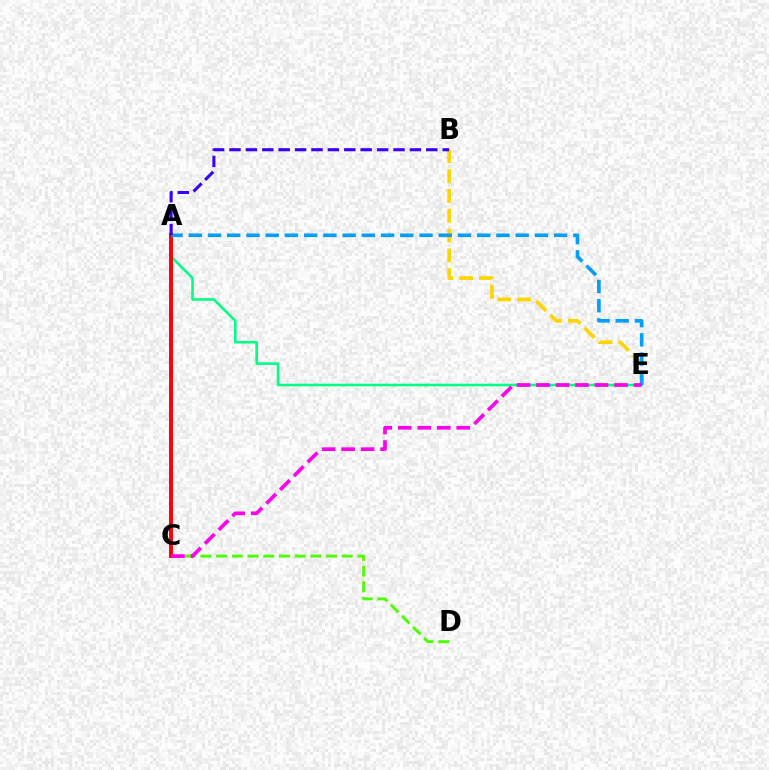{('B', 'E'): [{'color': '#ffd500', 'line_style': 'dashed', 'thickness': 2.69}], ('C', 'D'): [{'color': '#4fff00', 'line_style': 'dashed', 'thickness': 2.13}], ('A', 'E'): [{'color': '#00ff86', 'line_style': 'solid', 'thickness': 1.86}, {'color': '#009eff', 'line_style': 'dashed', 'thickness': 2.61}], ('A', 'C'): [{'color': '#ff0000', 'line_style': 'solid', 'thickness': 2.83}], ('C', 'E'): [{'color': '#ff00ed', 'line_style': 'dashed', 'thickness': 2.65}], ('A', 'B'): [{'color': '#3700ff', 'line_style': 'dashed', 'thickness': 2.23}]}